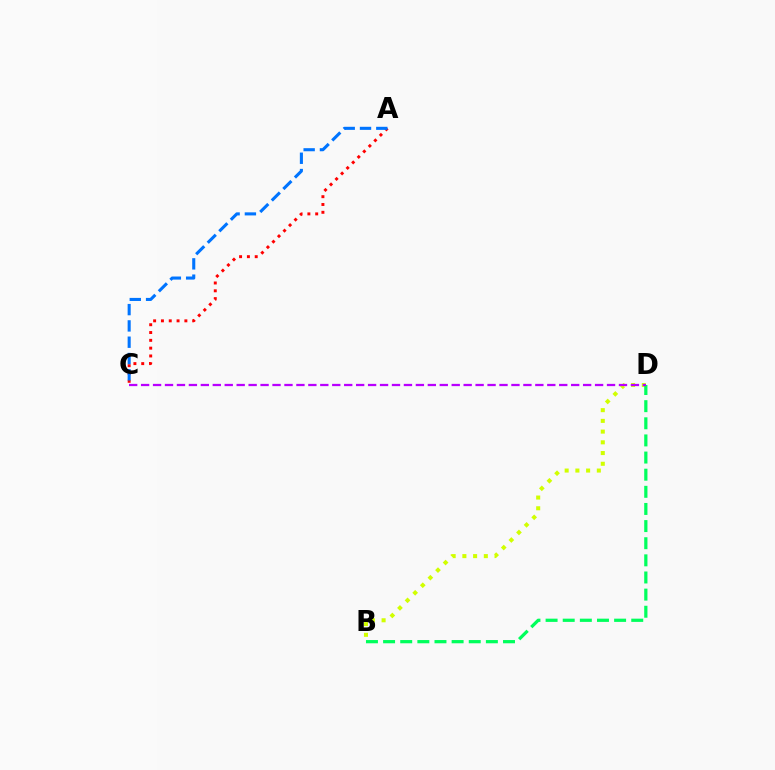{('A', 'C'): [{'color': '#ff0000', 'line_style': 'dotted', 'thickness': 2.12}, {'color': '#0074ff', 'line_style': 'dashed', 'thickness': 2.21}], ('B', 'D'): [{'color': '#d1ff00', 'line_style': 'dotted', 'thickness': 2.91}, {'color': '#00ff5c', 'line_style': 'dashed', 'thickness': 2.33}], ('C', 'D'): [{'color': '#b900ff', 'line_style': 'dashed', 'thickness': 1.62}]}